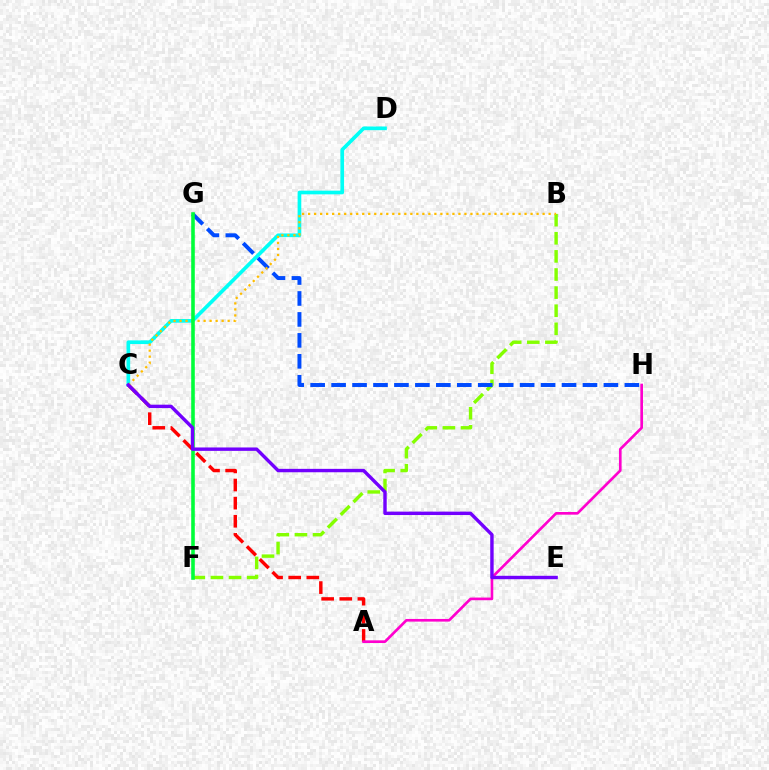{('B', 'F'): [{'color': '#84ff00', 'line_style': 'dashed', 'thickness': 2.46}], ('C', 'D'): [{'color': '#00fff6', 'line_style': 'solid', 'thickness': 2.65}], ('A', 'C'): [{'color': '#ff0000', 'line_style': 'dashed', 'thickness': 2.46}], ('A', 'H'): [{'color': '#ff00cf', 'line_style': 'solid', 'thickness': 1.91}], ('G', 'H'): [{'color': '#004bff', 'line_style': 'dashed', 'thickness': 2.85}], ('B', 'C'): [{'color': '#ffbd00', 'line_style': 'dotted', 'thickness': 1.63}], ('F', 'G'): [{'color': '#00ff39', 'line_style': 'solid', 'thickness': 2.58}], ('C', 'E'): [{'color': '#7200ff', 'line_style': 'solid', 'thickness': 2.45}]}